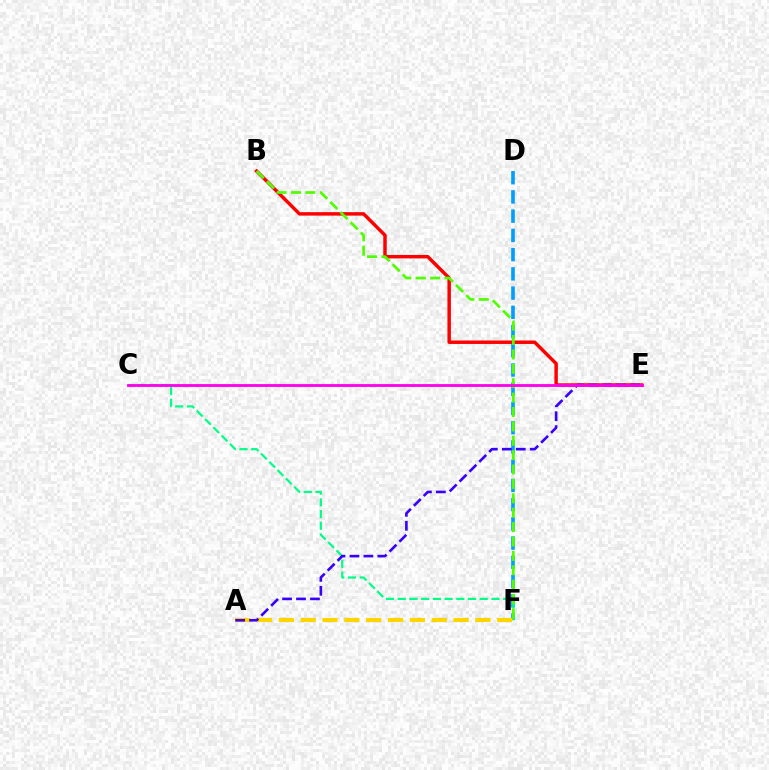{('D', 'F'): [{'color': '#009eff', 'line_style': 'dashed', 'thickness': 2.61}], ('C', 'F'): [{'color': '#00ff86', 'line_style': 'dashed', 'thickness': 1.59}], ('A', 'F'): [{'color': '#ffd500', 'line_style': 'dashed', 'thickness': 2.97}], ('B', 'E'): [{'color': '#ff0000', 'line_style': 'solid', 'thickness': 2.49}], ('A', 'E'): [{'color': '#3700ff', 'line_style': 'dashed', 'thickness': 1.89}], ('B', 'F'): [{'color': '#4fff00', 'line_style': 'dashed', 'thickness': 1.96}], ('C', 'E'): [{'color': '#ff00ed', 'line_style': 'solid', 'thickness': 2.02}]}